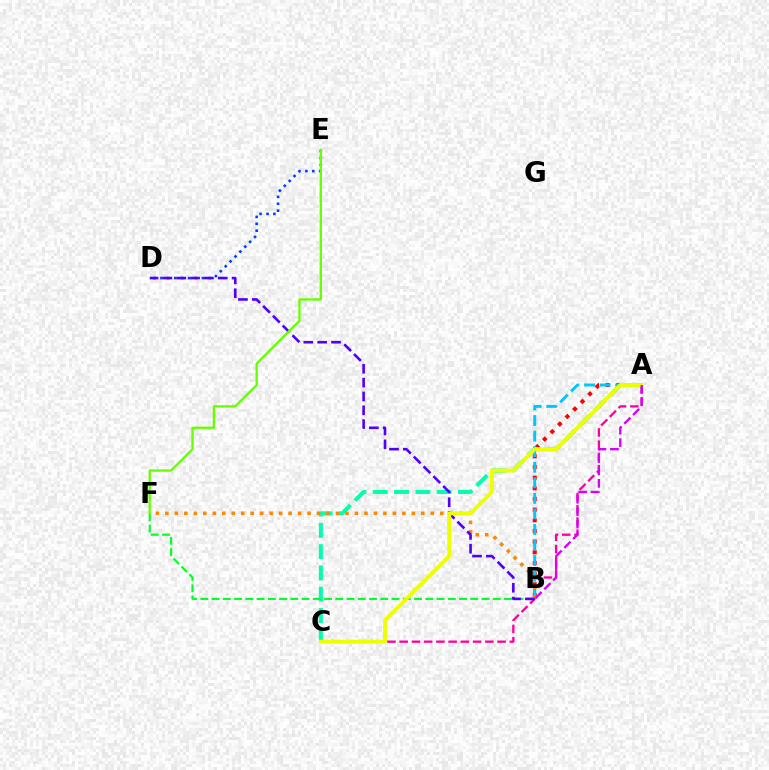{('A', 'B'): [{'color': '#ff0000', 'line_style': 'dotted', 'thickness': 2.9}, {'color': '#00c7ff', 'line_style': 'dashed', 'thickness': 2.11}, {'color': '#d600ff', 'line_style': 'dashed', 'thickness': 1.69}], ('A', 'C'): [{'color': '#00ffaf', 'line_style': 'dashed', 'thickness': 2.89}, {'color': '#ff00a0', 'line_style': 'dashed', 'thickness': 1.66}, {'color': '#eeff00', 'line_style': 'solid', 'thickness': 2.77}], ('D', 'E'): [{'color': '#003fff', 'line_style': 'dotted', 'thickness': 1.88}], ('B', 'F'): [{'color': '#00ff27', 'line_style': 'dashed', 'thickness': 1.53}, {'color': '#ff8800', 'line_style': 'dotted', 'thickness': 2.58}], ('B', 'D'): [{'color': '#4f00ff', 'line_style': 'dashed', 'thickness': 1.88}], ('E', 'F'): [{'color': '#66ff00', 'line_style': 'solid', 'thickness': 1.65}]}